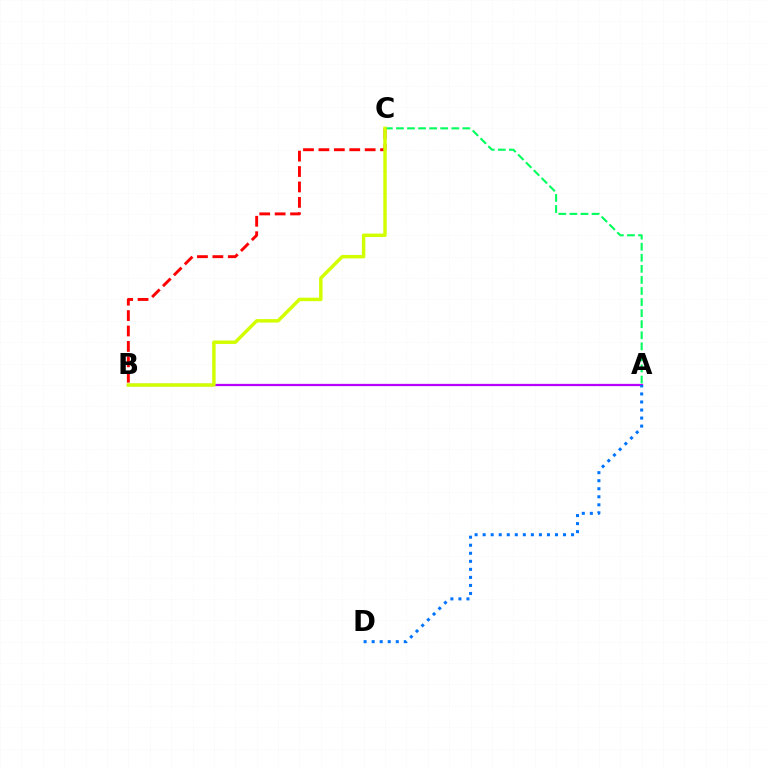{('A', 'B'): [{'color': '#b900ff', 'line_style': 'solid', 'thickness': 1.63}], ('A', 'C'): [{'color': '#00ff5c', 'line_style': 'dashed', 'thickness': 1.5}], ('B', 'C'): [{'color': '#ff0000', 'line_style': 'dashed', 'thickness': 2.09}, {'color': '#d1ff00', 'line_style': 'solid', 'thickness': 2.49}], ('A', 'D'): [{'color': '#0074ff', 'line_style': 'dotted', 'thickness': 2.18}]}